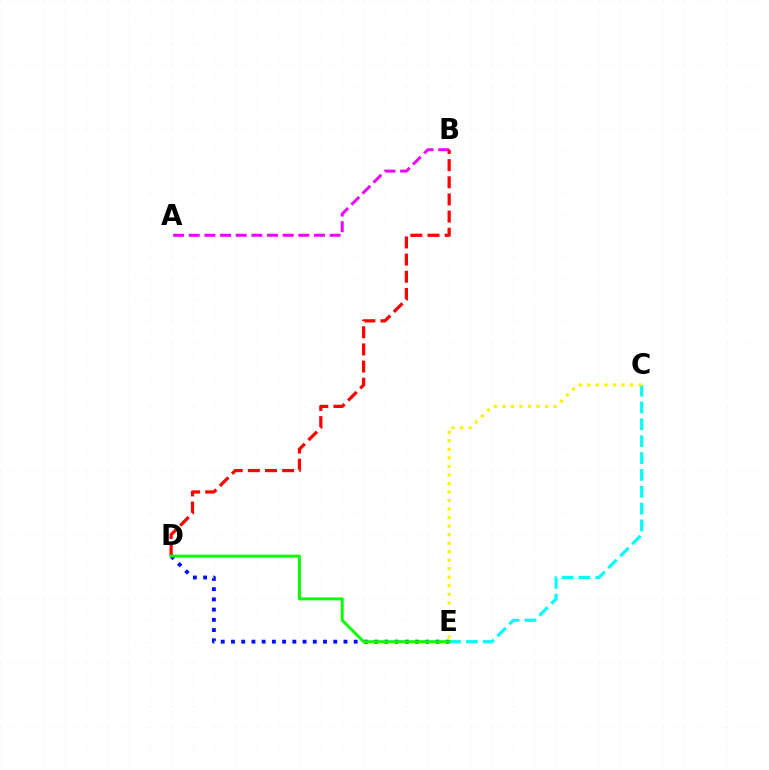{('D', 'E'): [{'color': '#0010ff', 'line_style': 'dotted', 'thickness': 2.78}, {'color': '#08ff00', 'line_style': 'solid', 'thickness': 2.11}], ('A', 'B'): [{'color': '#ee00ff', 'line_style': 'dashed', 'thickness': 2.13}], ('C', 'E'): [{'color': '#00fff6', 'line_style': 'dashed', 'thickness': 2.29}, {'color': '#fcf500', 'line_style': 'dotted', 'thickness': 2.32}], ('B', 'D'): [{'color': '#ff0000', 'line_style': 'dashed', 'thickness': 2.33}]}